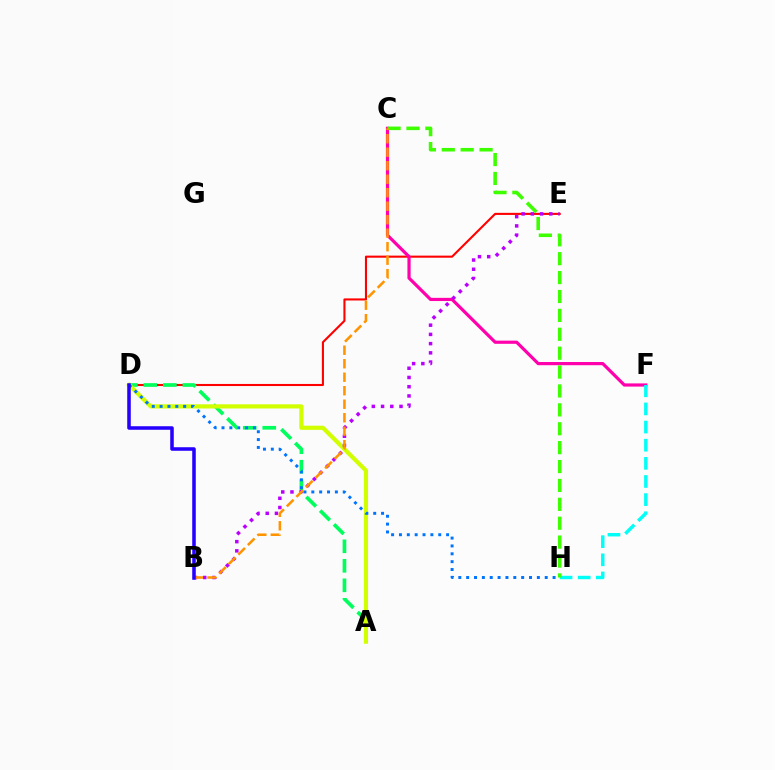{('D', 'E'): [{'color': '#ff0000', 'line_style': 'solid', 'thickness': 1.51}], ('A', 'D'): [{'color': '#00ff5c', 'line_style': 'dashed', 'thickness': 2.65}, {'color': '#d1ff00', 'line_style': 'solid', 'thickness': 3.0}], ('C', 'F'): [{'color': '#ff00ac', 'line_style': 'solid', 'thickness': 2.3}], ('B', 'E'): [{'color': '#b900ff', 'line_style': 'dotted', 'thickness': 2.51}], ('D', 'H'): [{'color': '#0074ff', 'line_style': 'dotted', 'thickness': 2.13}], ('F', 'H'): [{'color': '#00fff6', 'line_style': 'dashed', 'thickness': 2.46}], ('C', 'H'): [{'color': '#3dff00', 'line_style': 'dashed', 'thickness': 2.57}], ('B', 'C'): [{'color': '#ff9400', 'line_style': 'dashed', 'thickness': 1.83}], ('B', 'D'): [{'color': '#2500ff', 'line_style': 'solid', 'thickness': 2.55}]}